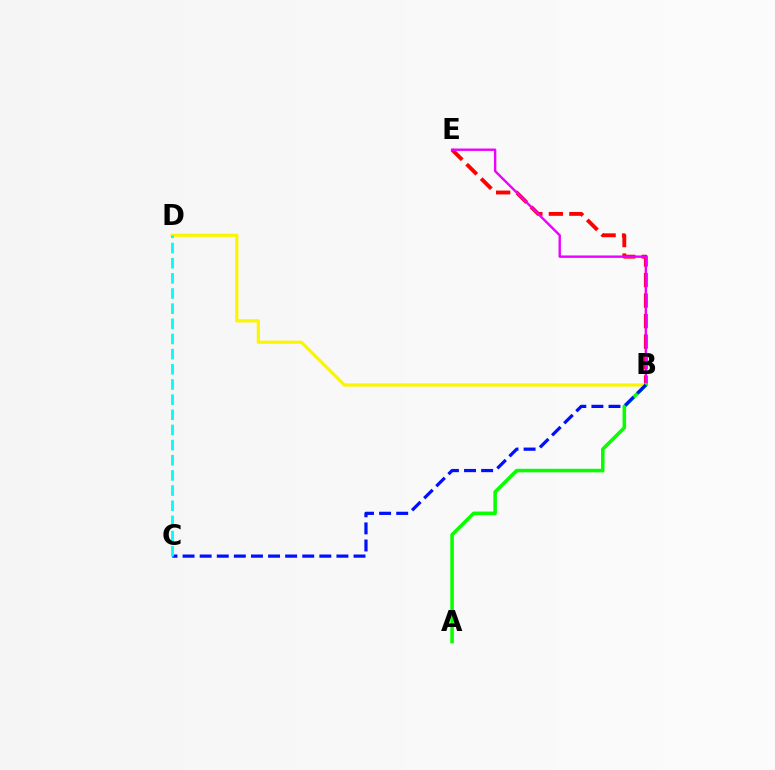{('B', 'E'): [{'color': '#ff0000', 'line_style': 'dashed', 'thickness': 2.79}, {'color': '#ee00ff', 'line_style': 'solid', 'thickness': 1.73}], ('B', 'D'): [{'color': '#fcf500', 'line_style': 'solid', 'thickness': 2.32}], ('A', 'B'): [{'color': '#08ff00', 'line_style': 'solid', 'thickness': 2.56}], ('B', 'C'): [{'color': '#0010ff', 'line_style': 'dashed', 'thickness': 2.32}], ('C', 'D'): [{'color': '#00fff6', 'line_style': 'dashed', 'thickness': 2.06}]}